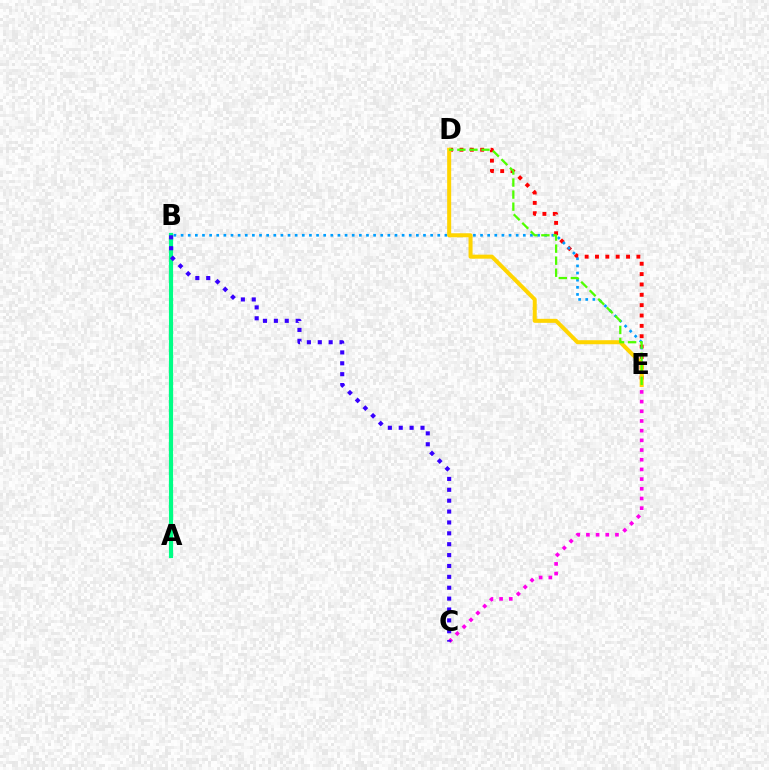{('A', 'B'): [{'color': '#00ff86', 'line_style': 'solid', 'thickness': 3.0}], ('D', 'E'): [{'color': '#ff0000', 'line_style': 'dotted', 'thickness': 2.81}, {'color': '#ffd500', 'line_style': 'solid', 'thickness': 2.89}, {'color': '#4fff00', 'line_style': 'dashed', 'thickness': 1.64}], ('B', 'E'): [{'color': '#009eff', 'line_style': 'dotted', 'thickness': 1.94}], ('C', 'E'): [{'color': '#ff00ed', 'line_style': 'dotted', 'thickness': 2.63}], ('B', 'C'): [{'color': '#3700ff', 'line_style': 'dotted', 'thickness': 2.96}]}